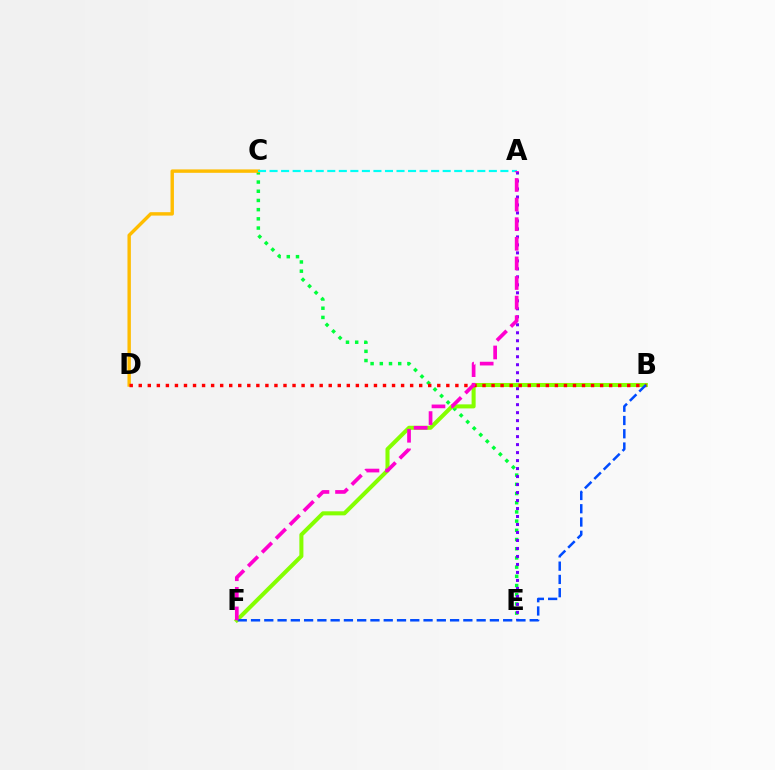{('C', 'E'): [{'color': '#00ff39', 'line_style': 'dotted', 'thickness': 2.5}], ('C', 'D'): [{'color': '#ffbd00', 'line_style': 'solid', 'thickness': 2.45}], ('A', 'E'): [{'color': '#7200ff', 'line_style': 'dotted', 'thickness': 2.17}], ('A', 'C'): [{'color': '#00fff6', 'line_style': 'dashed', 'thickness': 1.57}], ('B', 'F'): [{'color': '#84ff00', 'line_style': 'solid', 'thickness': 2.91}, {'color': '#004bff', 'line_style': 'dashed', 'thickness': 1.8}], ('B', 'D'): [{'color': '#ff0000', 'line_style': 'dotted', 'thickness': 2.46}], ('A', 'F'): [{'color': '#ff00cf', 'line_style': 'dashed', 'thickness': 2.66}]}